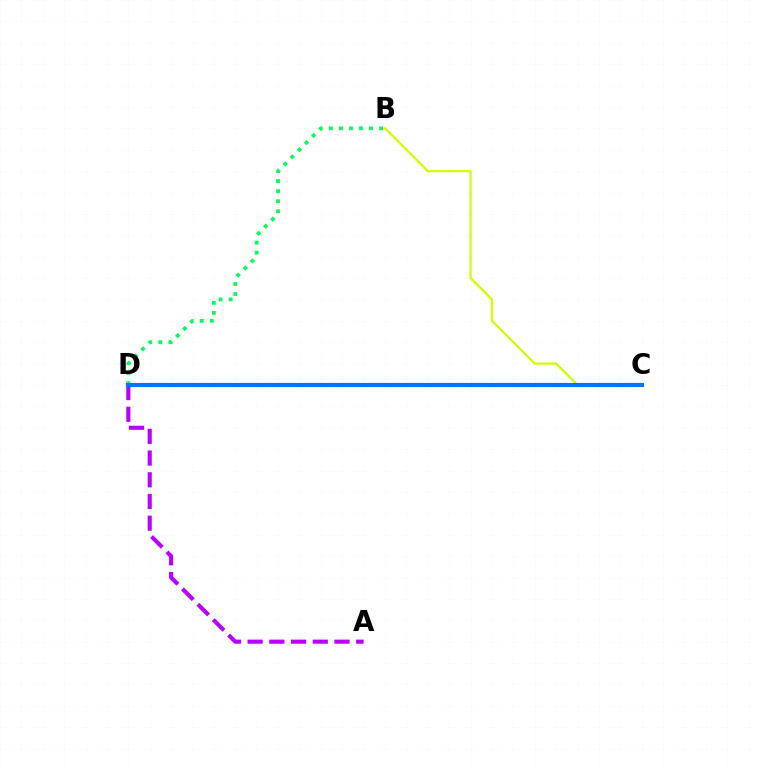{('B', 'C'): [{'color': '#d1ff00', 'line_style': 'solid', 'thickness': 1.64}], ('C', 'D'): [{'color': '#ff0000', 'line_style': 'solid', 'thickness': 1.66}, {'color': '#0074ff', 'line_style': 'solid', 'thickness': 2.97}], ('B', 'D'): [{'color': '#00ff5c', 'line_style': 'dotted', 'thickness': 2.73}], ('A', 'D'): [{'color': '#b900ff', 'line_style': 'dashed', 'thickness': 2.95}]}